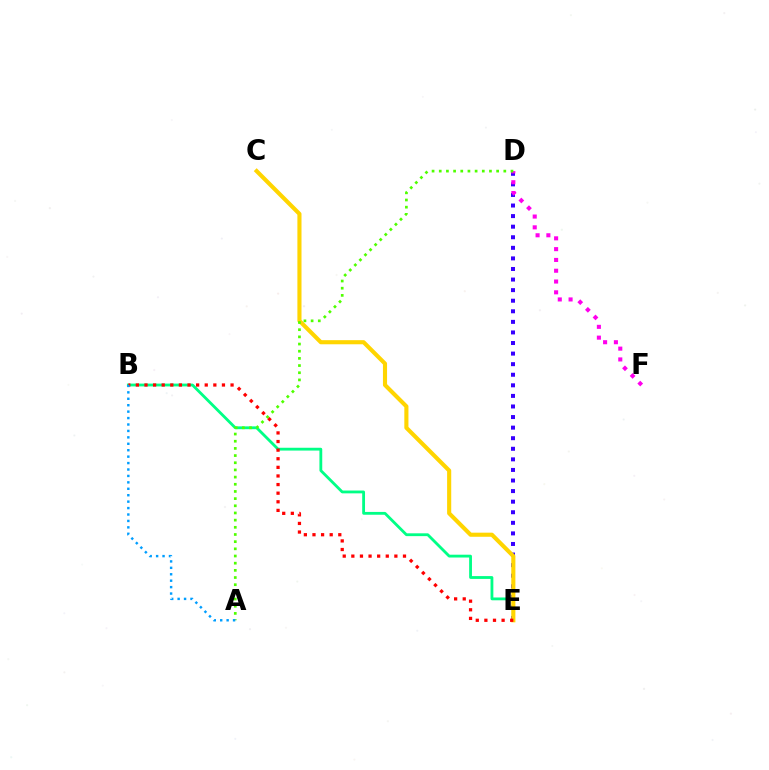{('B', 'E'): [{'color': '#00ff86', 'line_style': 'solid', 'thickness': 2.03}, {'color': '#ff0000', 'line_style': 'dotted', 'thickness': 2.34}], ('D', 'E'): [{'color': '#3700ff', 'line_style': 'dotted', 'thickness': 2.87}], ('C', 'E'): [{'color': '#ffd500', 'line_style': 'solid', 'thickness': 2.96}], ('D', 'F'): [{'color': '#ff00ed', 'line_style': 'dotted', 'thickness': 2.93}], ('A', 'D'): [{'color': '#4fff00', 'line_style': 'dotted', 'thickness': 1.95}], ('A', 'B'): [{'color': '#009eff', 'line_style': 'dotted', 'thickness': 1.75}]}